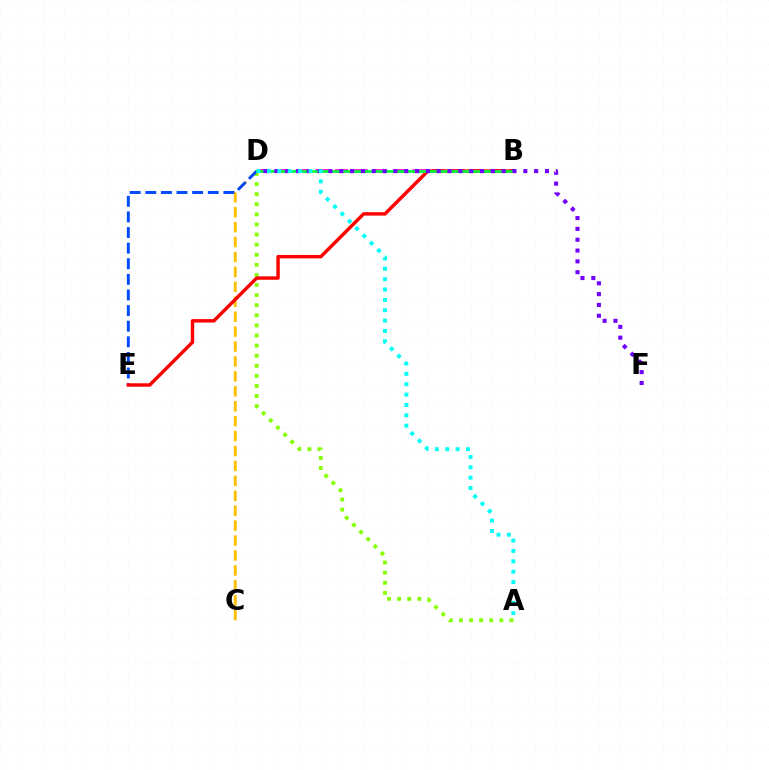{('B', 'D'): [{'color': '#ff00cf', 'line_style': 'dashed', 'thickness': 2.64}, {'color': '#00ff39', 'line_style': 'solid', 'thickness': 1.94}], ('A', 'D'): [{'color': '#84ff00', 'line_style': 'dotted', 'thickness': 2.74}, {'color': '#00fff6', 'line_style': 'dotted', 'thickness': 2.81}], ('C', 'D'): [{'color': '#ffbd00', 'line_style': 'dashed', 'thickness': 2.03}], ('D', 'E'): [{'color': '#004bff', 'line_style': 'dashed', 'thickness': 2.12}], ('B', 'E'): [{'color': '#ff0000', 'line_style': 'solid', 'thickness': 2.48}], ('D', 'F'): [{'color': '#7200ff', 'line_style': 'dotted', 'thickness': 2.94}]}